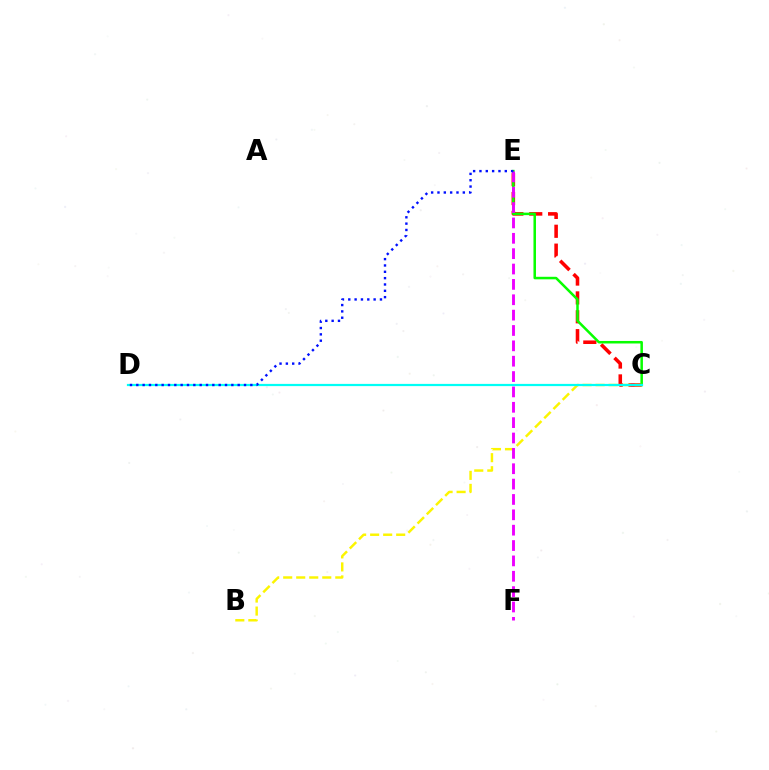{('C', 'E'): [{'color': '#ff0000', 'line_style': 'dashed', 'thickness': 2.56}, {'color': '#08ff00', 'line_style': 'solid', 'thickness': 1.82}], ('B', 'C'): [{'color': '#fcf500', 'line_style': 'dashed', 'thickness': 1.77}], ('E', 'F'): [{'color': '#ee00ff', 'line_style': 'dashed', 'thickness': 2.09}], ('C', 'D'): [{'color': '#00fff6', 'line_style': 'solid', 'thickness': 1.6}], ('D', 'E'): [{'color': '#0010ff', 'line_style': 'dotted', 'thickness': 1.72}]}